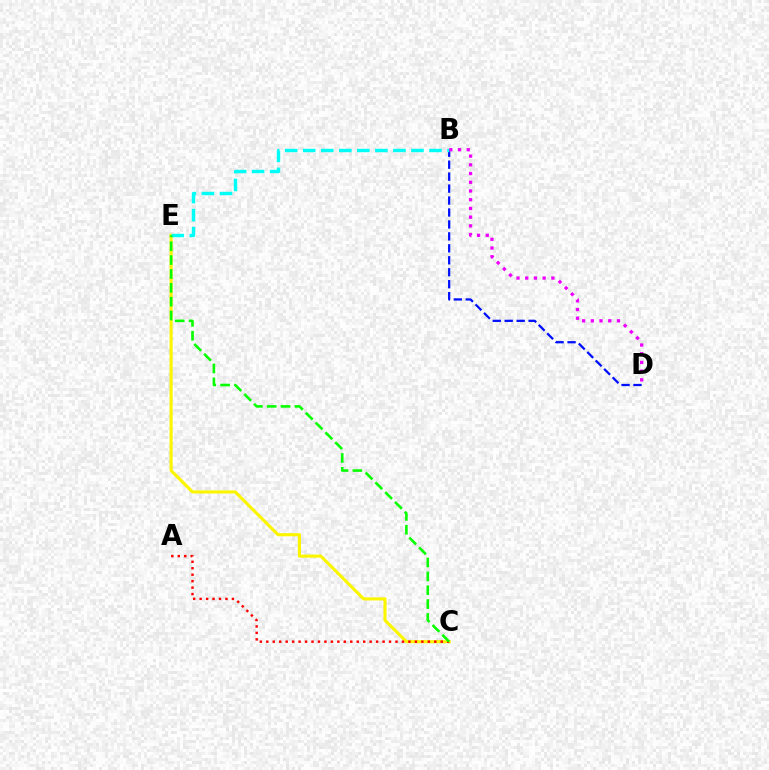{('C', 'E'): [{'color': '#fcf500', 'line_style': 'solid', 'thickness': 2.24}, {'color': '#08ff00', 'line_style': 'dashed', 'thickness': 1.88}], ('B', 'D'): [{'color': '#0010ff', 'line_style': 'dashed', 'thickness': 1.62}, {'color': '#ee00ff', 'line_style': 'dotted', 'thickness': 2.37}], ('A', 'C'): [{'color': '#ff0000', 'line_style': 'dotted', 'thickness': 1.76}], ('B', 'E'): [{'color': '#00fff6', 'line_style': 'dashed', 'thickness': 2.45}]}